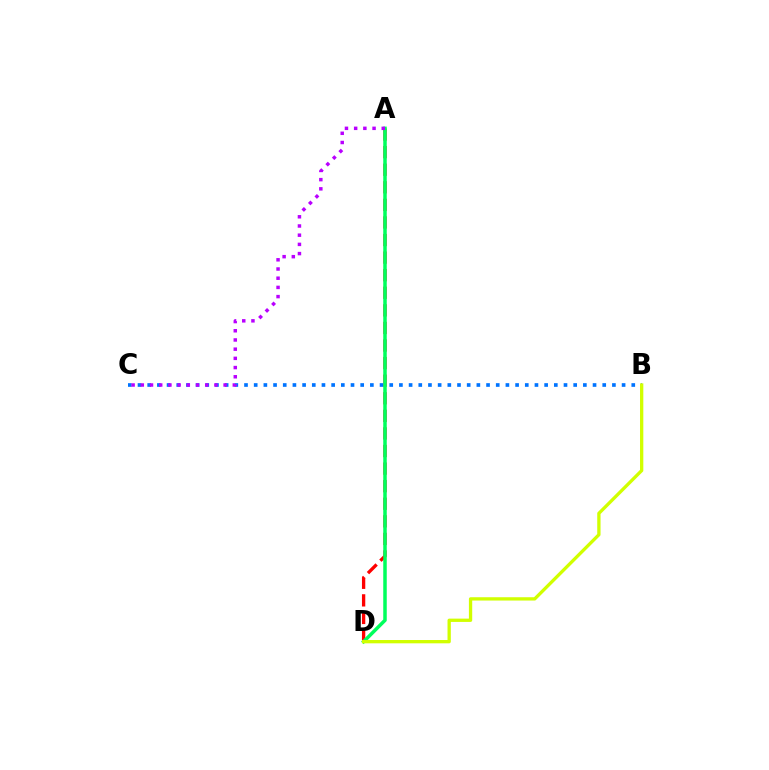{('A', 'D'): [{'color': '#ff0000', 'line_style': 'dashed', 'thickness': 2.39}, {'color': '#00ff5c', 'line_style': 'solid', 'thickness': 2.52}], ('B', 'C'): [{'color': '#0074ff', 'line_style': 'dotted', 'thickness': 2.63}], ('A', 'C'): [{'color': '#b900ff', 'line_style': 'dotted', 'thickness': 2.5}], ('B', 'D'): [{'color': '#d1ff00', 'line_style': 'solid', 'thickness': 2.38}]}